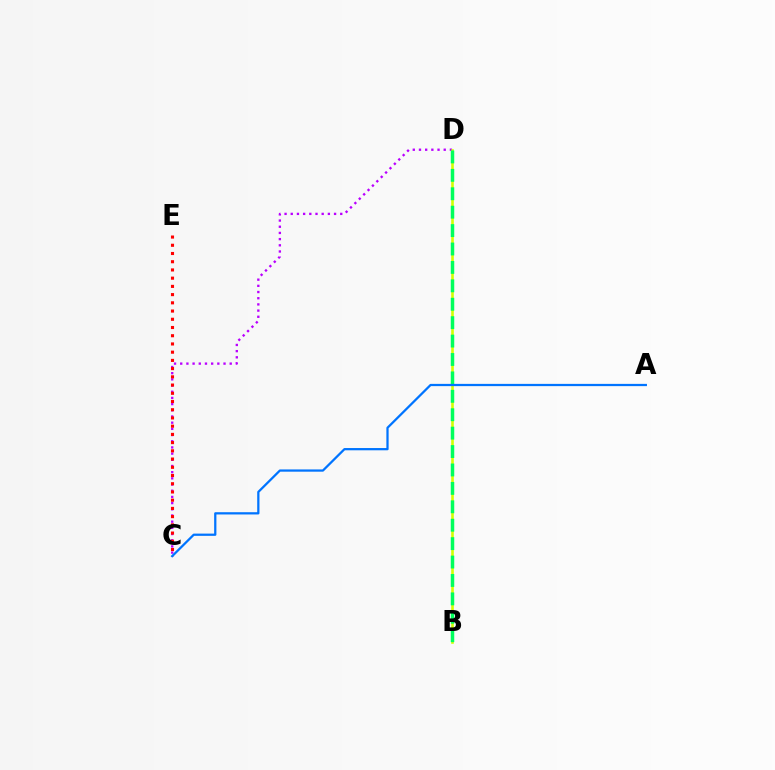{('C', 'D'): [{'color': '#b900ff', 'line_style': 'dotted', 'thickness': 1.68}], ('B', 'D'): [{'color': '#d1ff00', 'line_style': 'solid', 'thickness': 1.87}, {'color': '#00ff5c', 'line_style': 'dashed', 'thickness': 2.5}], ('C', 'E'): [{'color': '#ff0000', 'line_style': 'dotted', 'thickness': 2.23}], ('A', 'C'): [{'color': '#0074ff', 'line_style': 'solid', 'thickness': 1.62}]}